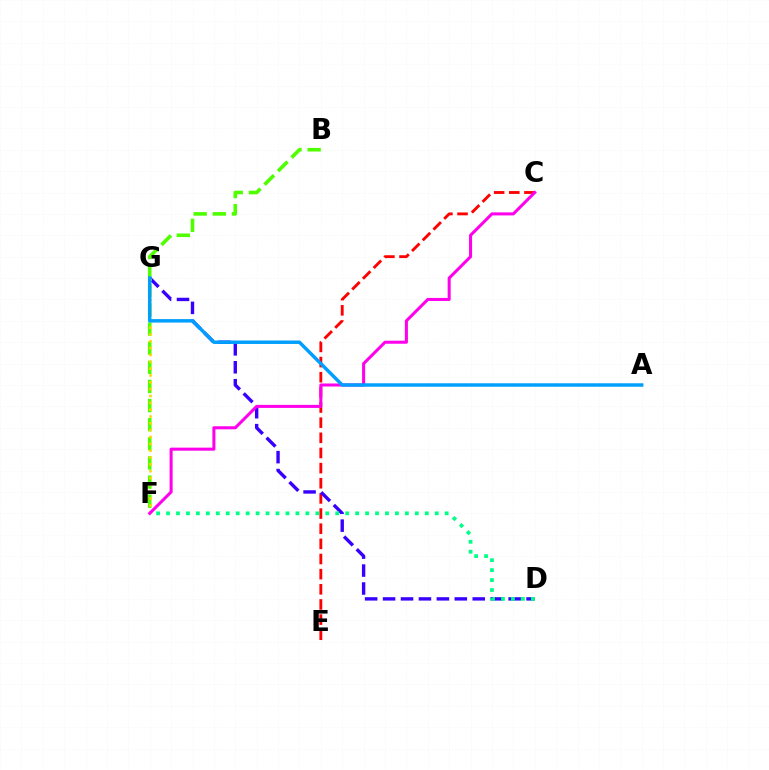{('B', 'F'): [{'color': '#4fff00', 'line_style': 'dashed', 'thickness': 2.6}], ('C', 'E'): [{'color': '#ff0000', 'line_style': 'dashed', 'thickness': 2.06}], ('D', 'G'): [{'color': '#3700ff', 'line_style': 'dashed', 'thickness': 2.44}], ('D', 'F'): [{'color': '#00ff86', 'line_style': 'dotted', 'thickness': 2.7}], ('F', 'G'): [{'color': '#ffd500', 'line_style': 'dotted', 'thickness': 1.86}], ('C', 'F'): [{'color': '#ff00ed', 'line_style': 'solid', 'thickness': 2.19}], ('A', 'G'): [{'color': '#009eff', 'line_style': 'solid', 'thickness': 2.49}]}